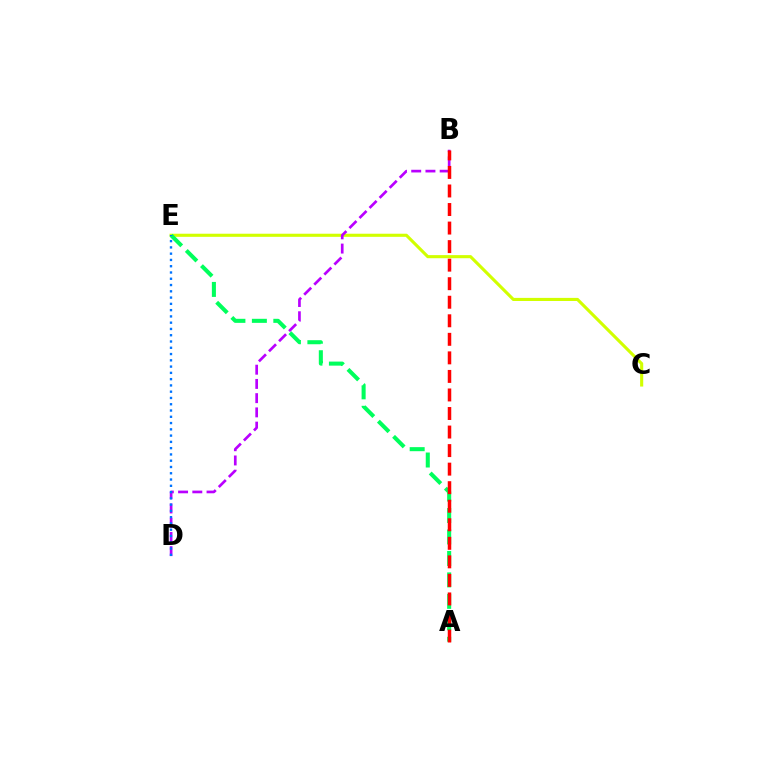{('C', 'E'): [{'color': '#d1ff00', 'line_style': 'solid', 'thickness': 2.24}], ('B', 'D'): [{'color': '#b900ff', 'line_style': 'dashed', 'thickness': 1.93}], ('A', 'E'): [{'color': '#00ff5c', 'line_style': 'dashed', 'thickness': 2.91}], ('A', 'B'): [{'color': '#ff0000', 'line_style': 'dashed', 'thickness': 2.52}], ('D', 'E'): [{'color': '#0074ff', 'line_style': 'dotted', 'thickness': 1.7}]}